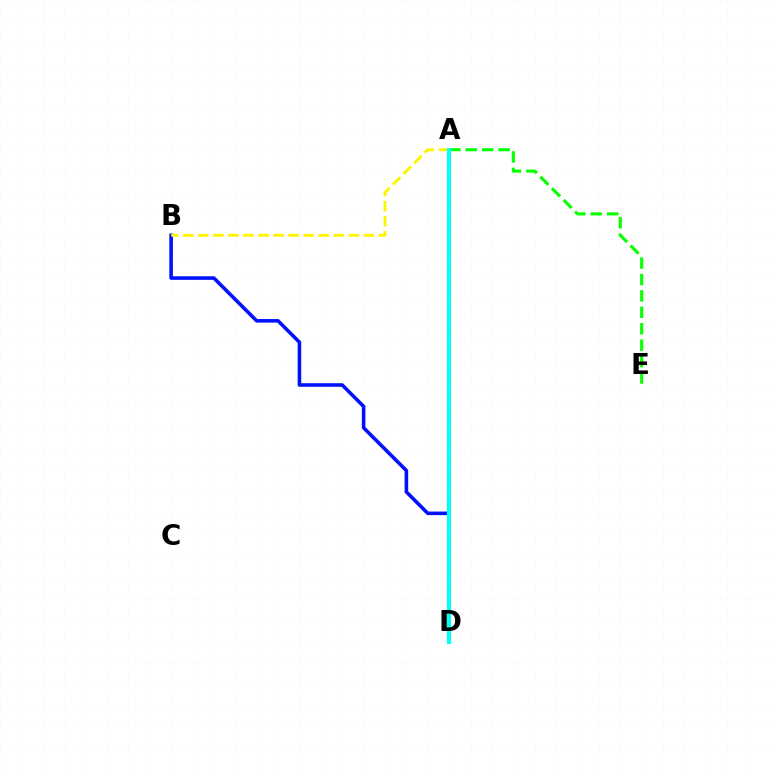{('B', 'D'): [{'color': '#0010ff', 'line_style': 'solid', 'thickness': 2.57}], ('A', 'D'): [{'color': '#ff0000', 'line_style': 'dashed', 'thickness': 2.18}, {'color': '#ee00ff', 'line_style': 'solid', 'thickness': 2.16}, {'color': '#00fff6', 'line_style': 'solid', 'thickness': 2.96}], ('A', 'B'): [{'color': '#fcf500', 'line_style': 'dashed', 'thickness': 2.05}], ('A', 'E'): [{'color': '#08ff00', 'line_style': 'dashed', 'thickness': 2.23}]}